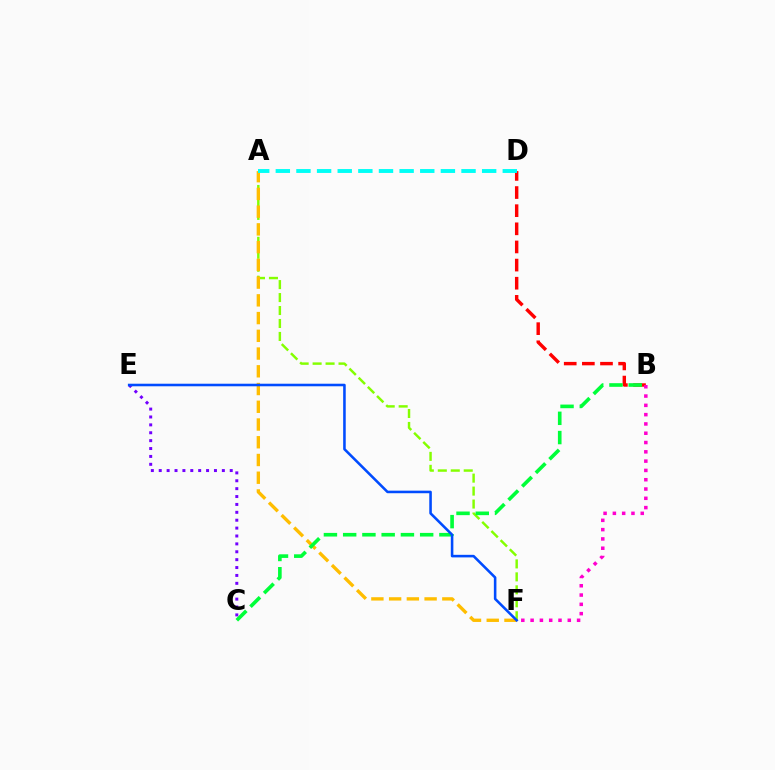{('A', 'F'): [{'color': '#84ff00', 'line_style': 'dashed', 'thickness': 1.76}, {'color': '#ffbd00', 'line_style': 'dashed', 'thickness': 2.41}], ('B', 'D'): [{'color': '#ff0000', 'line_style': 'dashed', 'thickness': 2.46}], ('B', 'C'): [{'color': '#00ff39', 'line_style': 'dashed', 'thickness': 2.62}], ('C', 'E'): [{'color': '#7200ff', 'line_style': 'dotted', 'thickness': 2.14}], ('B', 'F'): [{'color': '#ff00cf', 'line_style': 'dotted', 'thickness': 2.53}], ('A', 'D'): [{'color': '#00fff6', 'line_style': 'dashed', 'thickness': 2.8}], ('E', 'F'): [{'color': '#004bff', 'line_style': 'solid', 'thickness': 1.85}]}